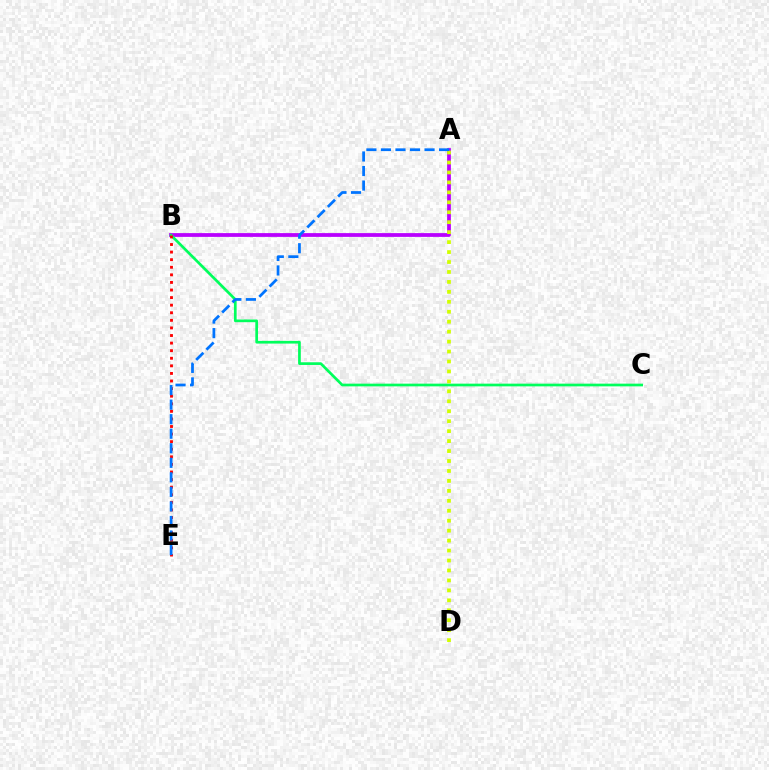{('A', 'B'): [{'color': '#b900ff', 'line_style': 'solid', 'thickness': 2.71}], ('B', 'C'): [{'color': '#00ff5c', 'line_style': 'solid', 'thickness': 1.94}], ('B', 'E'): [{'color': '#ff0000', 'line_style': 'dotted', 'thickness': 2.06}], ('A', 'D'): [{'color': '#d1ff00', 'line_style': 'dotted', 'thickness': 2.7}], ('A', 'E'): [{'color': '#0074ff', 'line_style': 'dashed', 'thickness': 1.98}]}